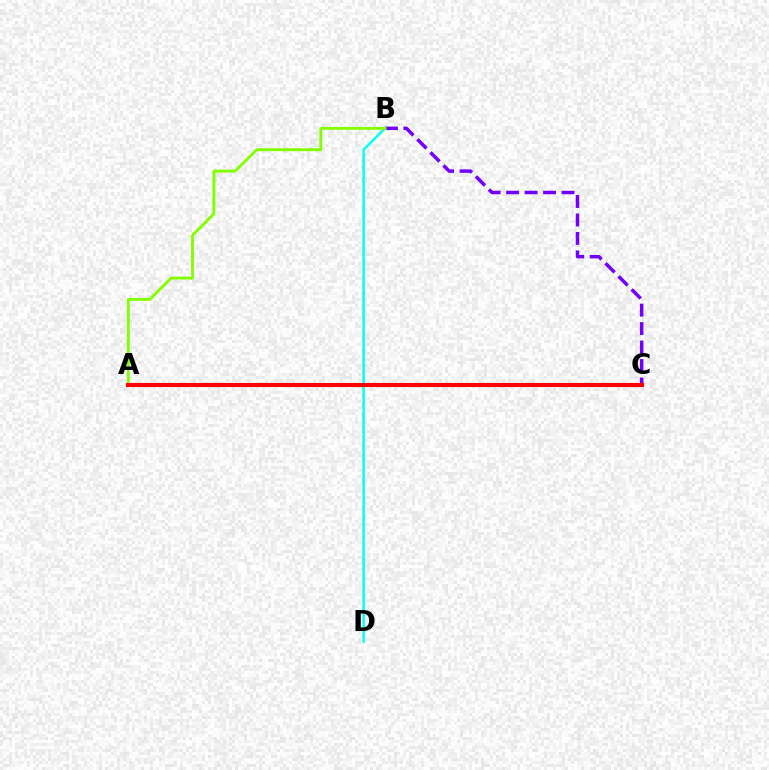{('B', 'C'): [{'color': '#7200ff', 'line_style': 'dashed', 'thickness': 2.51}], ('B', 'D'): [{'color': '#00fff6', 'line_style': 'solid', 'thickness': 1.75}], ('A', 'B'): [{'color': '#84ff00', 'line_style': 'solid', 'thickness': 2.08}], ('A', 'C'): [{'color': '#ff0000', 'line_style': 'solid', 'thickness': 2.95}]}